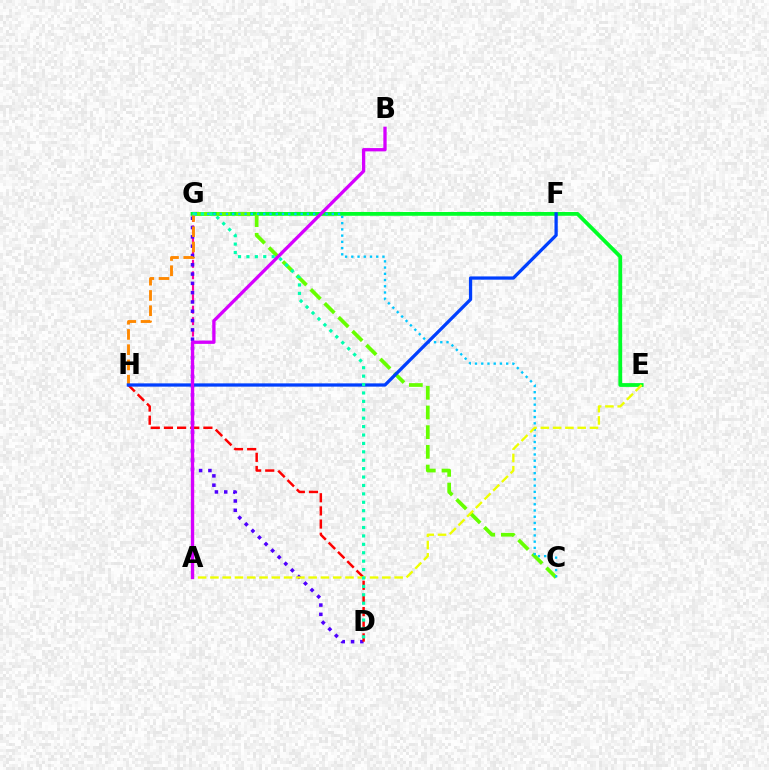{('A', 'G'): [{'color': '#ff00a0', 'line_style': 'dashed', 'thickness': 1.56}], ('E', 'G'): [{'color': '#00ff27', 'line_style': 'solid', 'thickness': 2.73}], ('D', 'G'): [{'color': '#4f00ff', 'line_style': 'dotted', 'thickness': 2.53}, {'color': '#00ffaf', 'line_style': 'dotted', 'thickness': 2.29}], ('G', 'H'): [{'color': '#ff8800', 'line_style': 'dashed', 'thickness': 2.07}], ('D', 'H'): [{'color': '#ff0000', 'line_style': 'dashed', 'thickness': 1.79}], ('C', 'G'): [{'color': '#66ff00', 'line_style': 'dashed', 'thickness': 2.68}, {'color': '#00c7ff', 'line_style': 'dotted', 'thickness': 1.69}], ('A', 'E'): [{'color': '#eeff00', 'line_style': 'dashed', 'thickness': 1.67}], ('F', 'H'): [{'color': '#003fff', 'line_style': 'solid', 'thickness': 2.35}], ('A', 'B'): [{'color': '#d600ff', 'line_style': 'solid', 'thickness': 2.38}]}